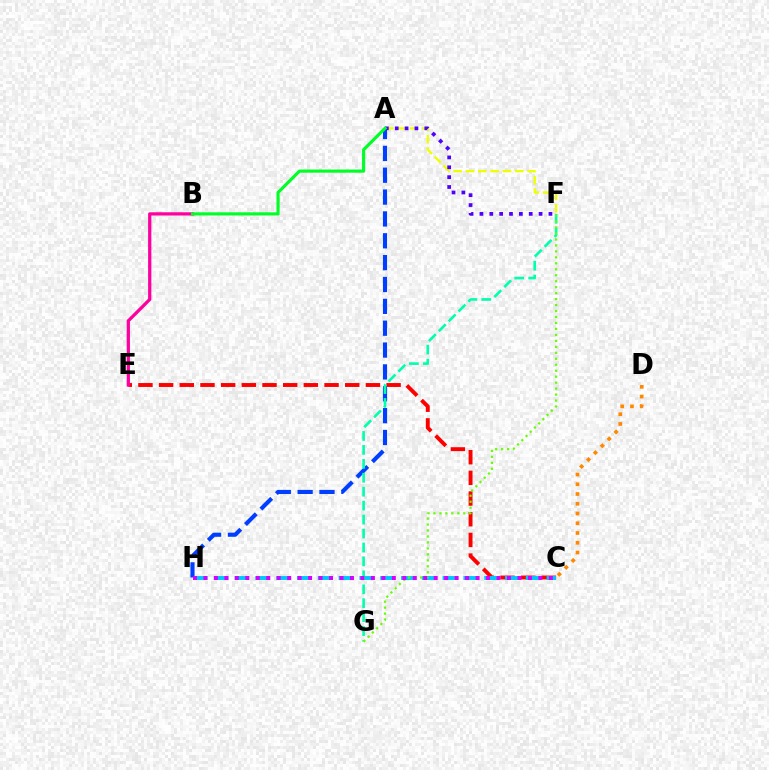{('C', 'E'): [{'color': '#ff0000', 'line_style': 'dashed', 'thickness': 2.81}], ('C', 'H'): [{'color': '#00c7ff', 'line_style': 'dashed', 'thickness': 2.83}, {'color': '#d600ff', 'line_style': 'dotted', 'thickness': 2.84}], ('A', 'H'): [{'color': '#003fff', 'line_style': 'dashed', 'thickness': 2.97}], ('F', 'G'): [{'color': '#00ffaf', 'line_style': 'dashed', 'thickness': 1.89}, {'color': '#66ff00', 'line_style': 'dotted', 'thickness': 1.62}], ('A', 'F'): [{'color': '#eeff00', 'line_style': 'dashed', 'thickness': 1.67}, {'color': '#4f00ff', 'line_style': 'dotted', 'thickness': 2.68}], ('C', 'D'): [{'color': '#ff8800', 'line_style': 'dotted', 'thickness': 2.65}], ('B', 'E'): [{'color': '#ff00a0', 'line_style': 'solid', 'thickness': 2.34}], ('A', 'B'): [{'color': '#00ff27', 'line_style': 'solid', 'thickness': 2.27}]}